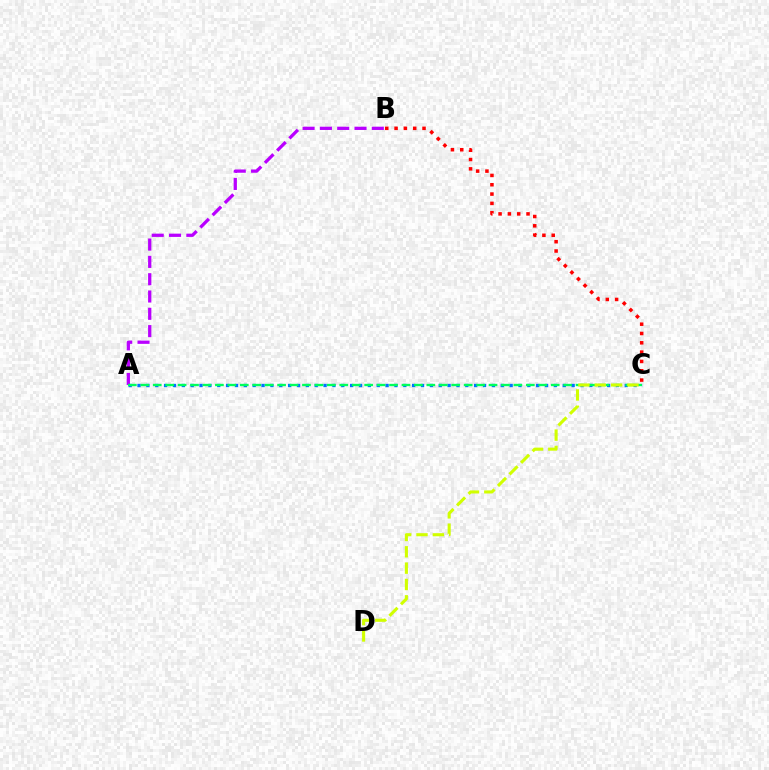{('A', 'B'): [{'color': '#b900ff', 'line_style': 'dashed', 'thickness': 2.35}], ('A', 'C'): [{'color': '#0074ff', 'line_style': 'dotted', 'thickness': 2.41}, {'color': '#00ff5c', 'line_style': 'dashed', 'thickness': 1.69}], ('B', 'C'): [{'color': '#ff0000', 'line_style': 'dotted', 'thickness': 2.53}], ('C', 'D'): [{'color': '#d1ff00', 'line_style': 'dashed', 'thickness': 2.22}]}